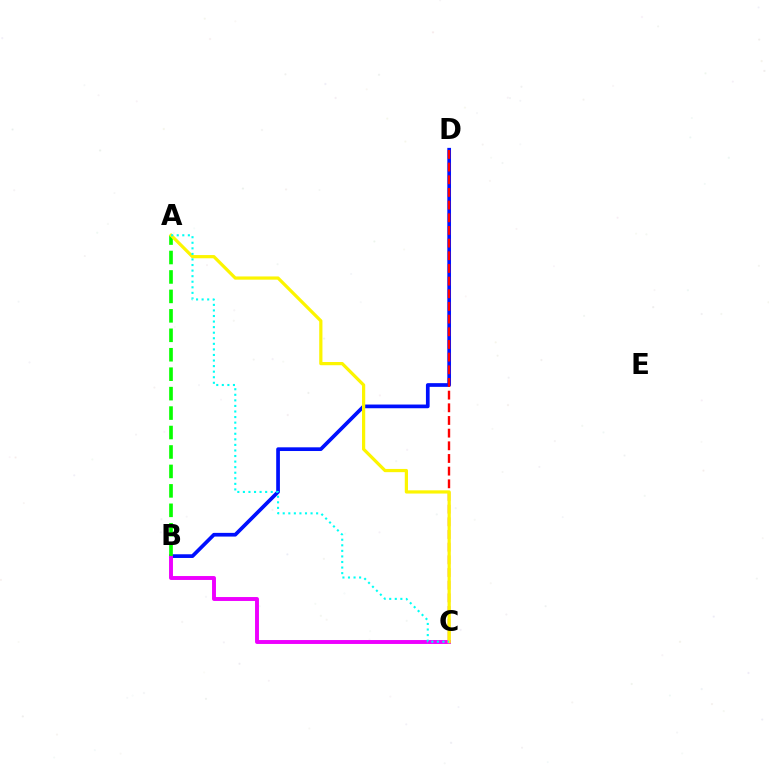{('B', 'D'): [{'color': '#0010ff', 'line_style': 'solid', 'thickness': 2.67}], ('B', 'C'): [{'color': '#ee00ff', 'line_style': 'solid', 'thickness': 2.82}], ('A', 'B'): [{'color': '#08ff00', 'line_style': 'dashed', 'thickness': 2.64}], ('C', 'D'): [{'color': '#ff0000', 'line_style': 'dashed', 'thickness': 1.72}], ('A', 'C'): [{'color': '#fcf500', 'line_style': 'solid', 'thickness': 2.31}, {'color': '#00fff6', 'line_style': 'dotted', 'thickness': 1.51}]}